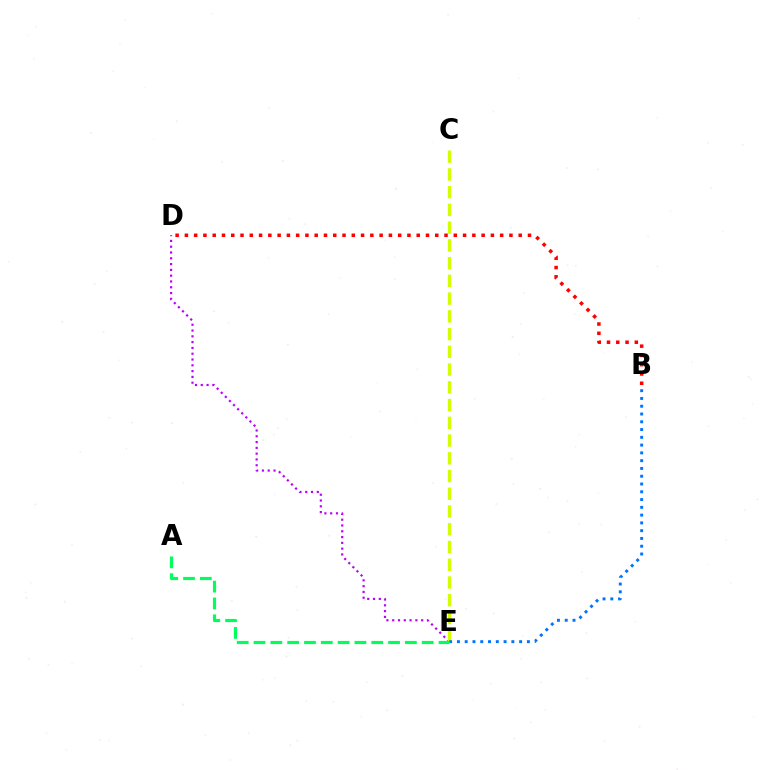{('D', 'E'): [{'color': '#b900ff', 'line_style': 'dotted', 'thickness': 1.57}], ('C', 'E'): [{'color': '#d1ff00', 'line_style': 'dashed', 'thickness': 2.41}], ('B', 'E'): [{'color': '#0074ff', 'line_style': 'dotted', 'thickness': 2.11}], ('A', 'E'): [{'color': '#00ff5c', 'line_style': 'dashed', 'thickness': 2.28}], ('B', 'D'): [{'color': '#ff0000', 'line_style': 'dotted', 'thickness': 2.52}]}